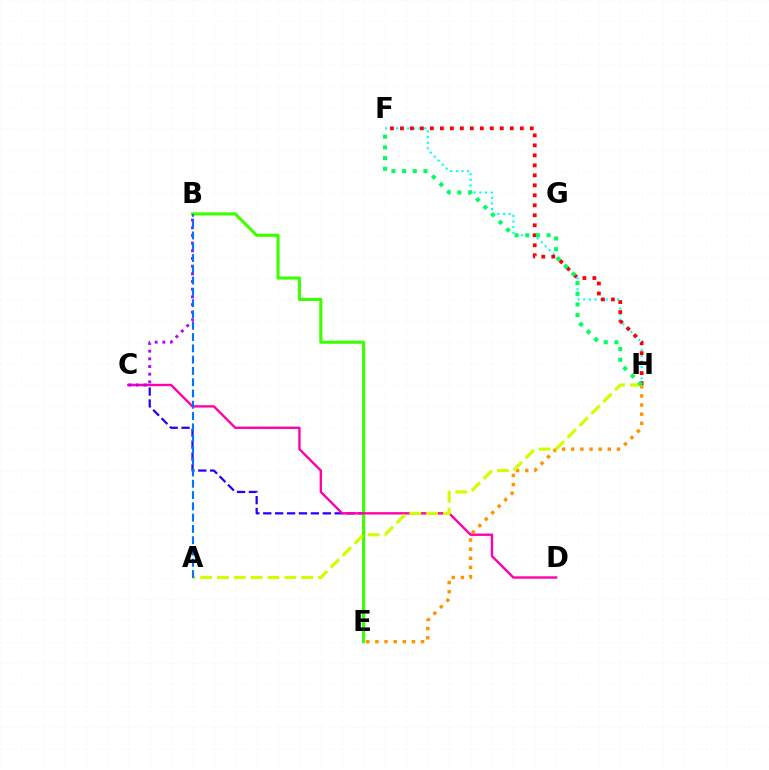{('C', 'E'): [{'color': '#2500ff', 'line_style': 'dashed', 'thickness': 1.62}], ('B', 'E'): [{'color': '#3dff00', 'line_style': 'solid', 'thickness': 2.25}], ('C', 'D'): [{'color': '#ff00ac', 'line_style': 'solid', 'thickness': 1.72}], ('F', 'H'): [{'color': '#00fff6', 'line_style': 'dotted', 'thickness': 1.53}, {'color': '#ff0000', 'line_style': 'dotted', 'thickness': 2.71}, {'color': '#00ff5c', 'line_style': 'dotted', 'thickness': 2.91}], ('E', 'H'): [{'color': '#ff9400', 'line_style': 'dotted', 'thickness': 2.48}], ('B', 'C'): [{'color': '#b900ff', 'line_style': 'dotted', 'thickness': 2.09}], ('A', 'H'): [{'color': '#d1ff00', 'line_style': 'dashed', 'thickness': 2.29}], ('A', 'B'): [{'color': '#0074ff', 'line_style': 'dashed', 'thickness': 1.53}]}